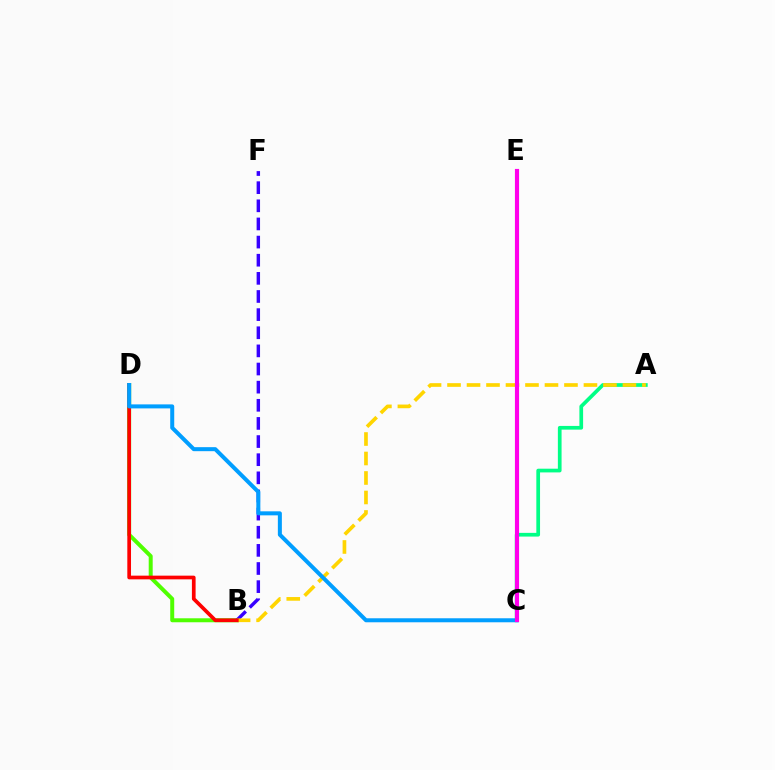{('B', 'D'): [{'color': '#4fff00', 'line_style': 'solid', 'thickness': 2.86}, {'color': '#ff0000', 'line_style': 'solid', 'thickness': 2.66}], ('A', 'C'): [{'color': '#00ff86', 'line_style': 'solid', 'thickness': 2.67}], ('B', 'F'): [{'color': '#3700ff', 'line_style': 'dashed', 'thickness': 2.46}], ('A', 'B'): [{'color': '#ffd500', 'line_style': 'dashed', 'thickness': 2.65}], ('C', 'D'): [{'color': '#009eff', 'line_style': 'solid', 'thickness': 2.89}], ('C', 'E'): [{'color': '#ff00ed', 'line_style': 'solid', 'thickness': 2.99}]}